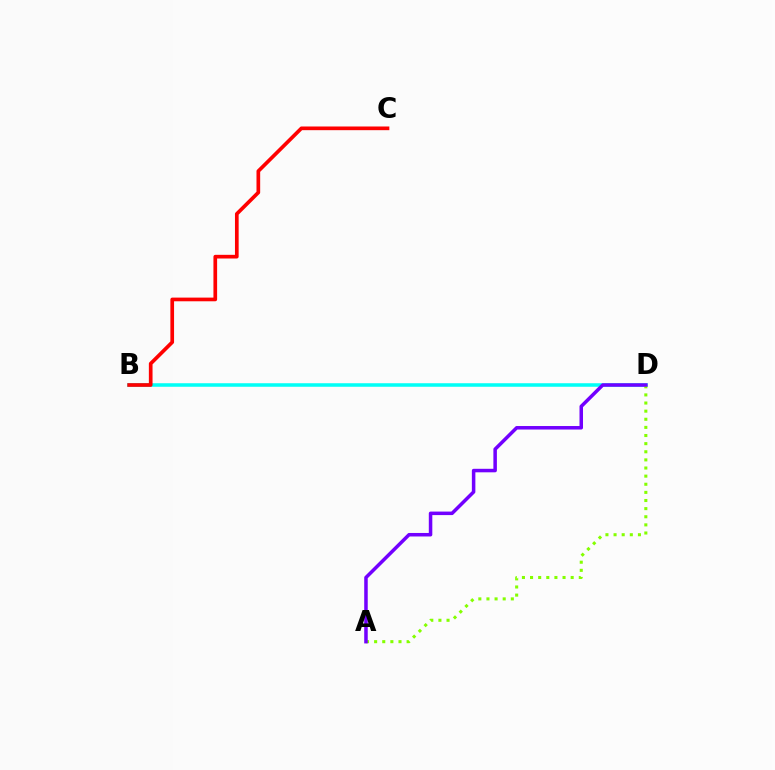{('B', 'D'): [{'color': '#00fff6', 'line_style': 'solid', 'thickness': 2.54}], ('A', 'D'): [{'color': '#84ff00', 'line_style': 'dotted', 'thickness': 2.21}, {'color': '#7200ff', 'line_style': 'solid', 'thickness': 2.53}], ('B', 'C'): [{'color': '#ff0000', 'line_style': 'solid', 'thickness': 2.65}]}